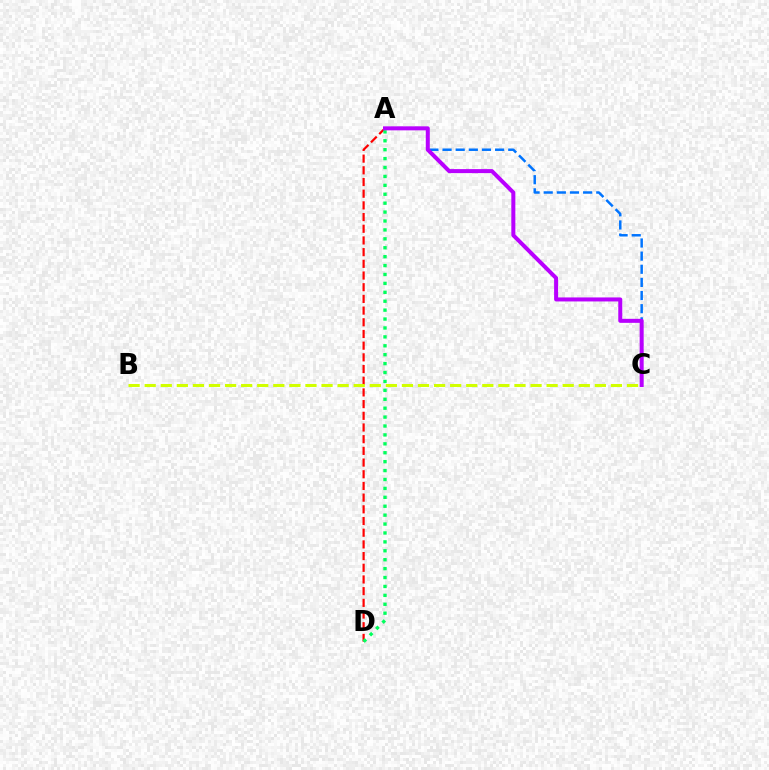{('A', 'C'): [{'color': '#0074ff', 'line_style': 'dashed', 'thickness': 1.79}, {'color': '#b900ff', 'line_style': 'solid', 'thickness': 2.89}], ('A', 'D'): [{'color': '#ff0000', 'line_style': 'dashed', 'thickness': 1.59}, {'color': '#00ff5c', 'line_style': 'dotted', 'thickness': 2.42}], ('B', 'C'): [{'color': '#d1ff00', 'line_style': 'dashed', 'thickness': 2.18}]}